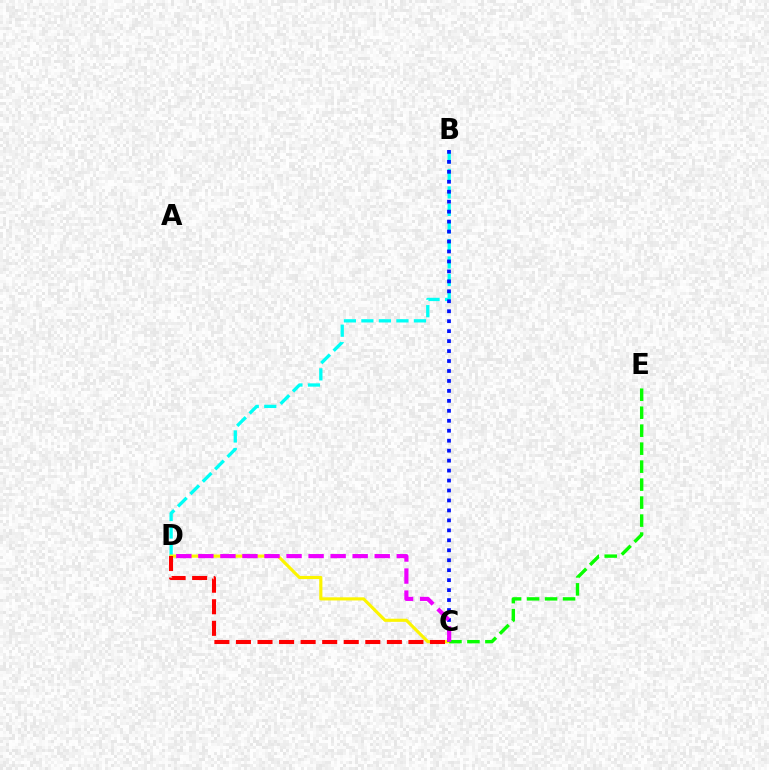{('B', 'D'): [{'color': '#00fff6', 'line_style': 'dashed', 'thickness': 2.38}], ('C', 'D'): [{'color': '#fcf500', 'line_style': 'solid', 'thickness': 2.26}, {'color': '#ff0000', 'line_style': 'dashed', 'thickness': 2.93}, {'color': '#ee00ff', 'line_style': 'dashed', 'thickness': 2.99}], ('B', 'C'): [{'color': '#0010ff', 'line_style': 'dotted', 'thickness': 2.71}], ('C', 'E'): [{'color': '#08ff00', 'line_style': 'dashed', 'thickness': 2.44}]}